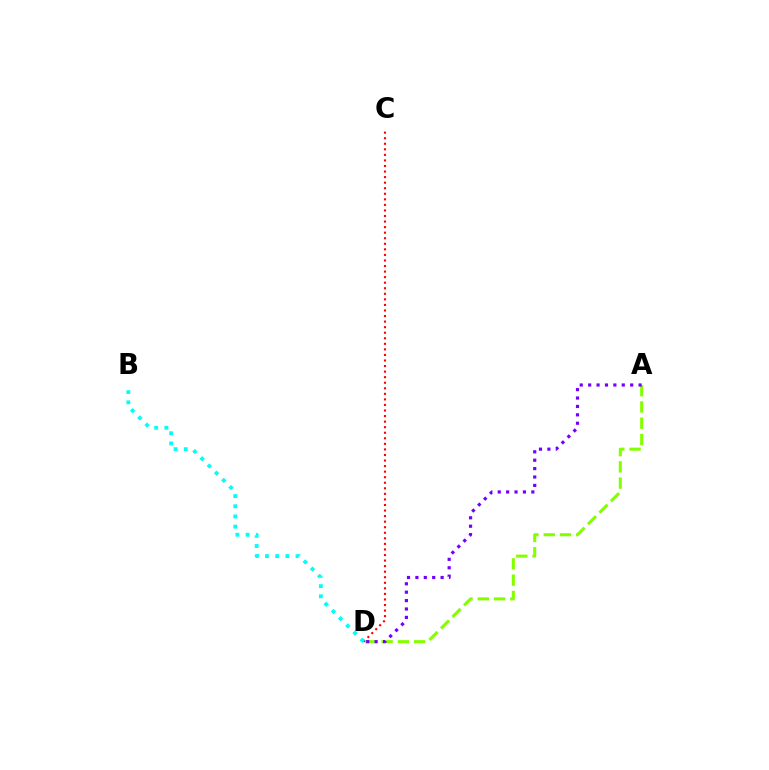{('C', 'D'): [{'color': '#ff0000', 'line_style': 'dotted', 'thickness': 1.51}], ('A', 'D'): [{'color': '#84ff00', 'line_style': 'dashed', 'thickness': 2.21}, {'color': '#7200ff', 'line_style': 'dotted', 'thickness': 2.28}], ('B', 'D'): [{'color': '#00fff6', 'line_style': 'dotted', 'thickness': 2.77}]}